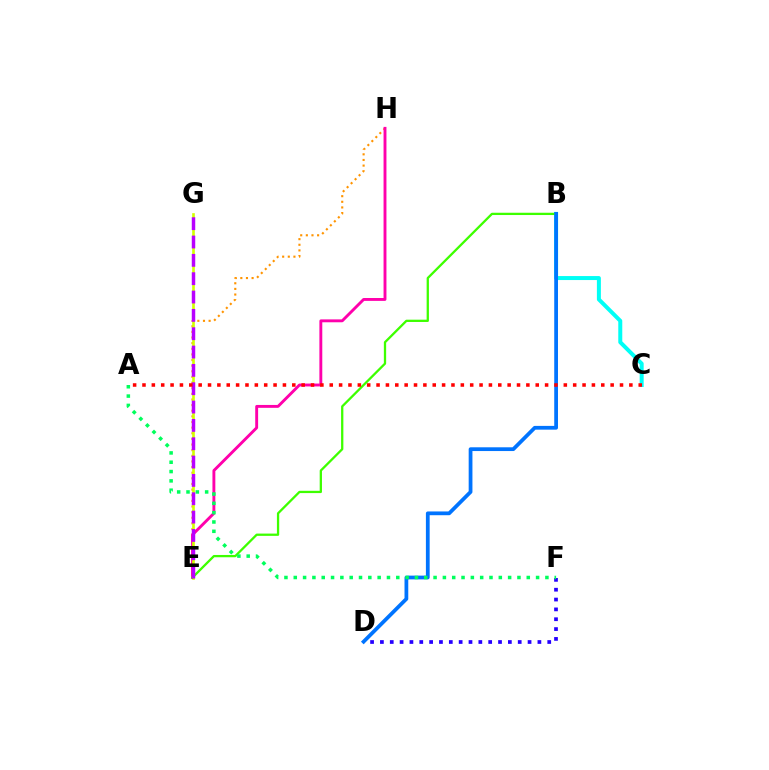{('E', 'H'): [{'color': '#ff9400', 'line_style': 'dotted', 'thickness': 1.53}, {'color': '#ff00ac', 'line_style': 'solid', 'thickness': 2.08}], ('D', 'F'): [{'color': '#2500ff', 'line_style': 'dotted', 'thickness': 2.67}], ('B', 'C'): [{'color': '#00fff6', 'line_style': 'solid', 'thickness': 2.87}], ('E', 'G'): [{'color': '#d1ff00', 'line_style': 'solid', 'thickness': 1.91}, {'color': '#b900ff', 'line_style': 'dashed', 'thickness': 2.49}], ('B', 'E'): [{'color': '#3dff00', 'line_style': 'solid', 'thickness': 1.65}], ('B', 'D'): [{'color': '#0074ff', 'line_style': 'solid', 'thickness': 2.7}], ('A', 'F'): [{'color': '#00ff5c', 'line_style': 'dotted', 'thickness': 2.53}], ('A', 'C'): [{'color': '#ff0000', 'line_style': 'dotted', 'thickness': 2.54}]}